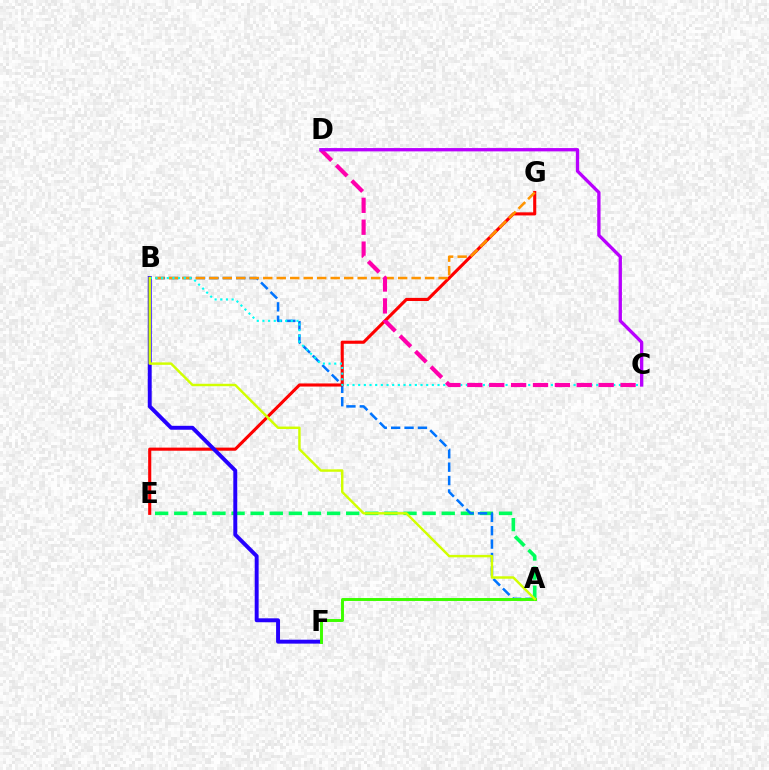{('A', 'E'): [{'color': '#00ff5c', 'line_style': 'dashed', 'thickness': 2.6}], ('A', 'B'): [{'color': '#0074ff', 'line_style': 'dashed', 'thickness': 1.82}, {'color': '#d1ff00', 'line_style': 'solid', 'thickness': 1.76}], ('E', 'G'): [{'color': '#ff0000', 'line_style': 'solid', 'thickness': 2.23}], ('B', 'F'): [{'color': '#2500ff', 'line_style': 'solid', 'thickness': 2.83}], ('B', 'G'): [{'color': '#ff9400', 'line_style': 'dashed', 'thickness': 1.83}], ('B', 'C'): [{'color': '#00fff6', 'line_style': 'dotted', 'thickness': 1.54}], ('A', 'F'): [{'color': '#3dff00', 'line_style': 'solid', 'thickness': 2.12}], ('C', 'D'): [{'color': '#ff00ac', 'line_style': 'dashed', 'thickness': 2.97}, {'color': '#b900ff', 'line_style': 'solid', 'thickness': 2.38}]}